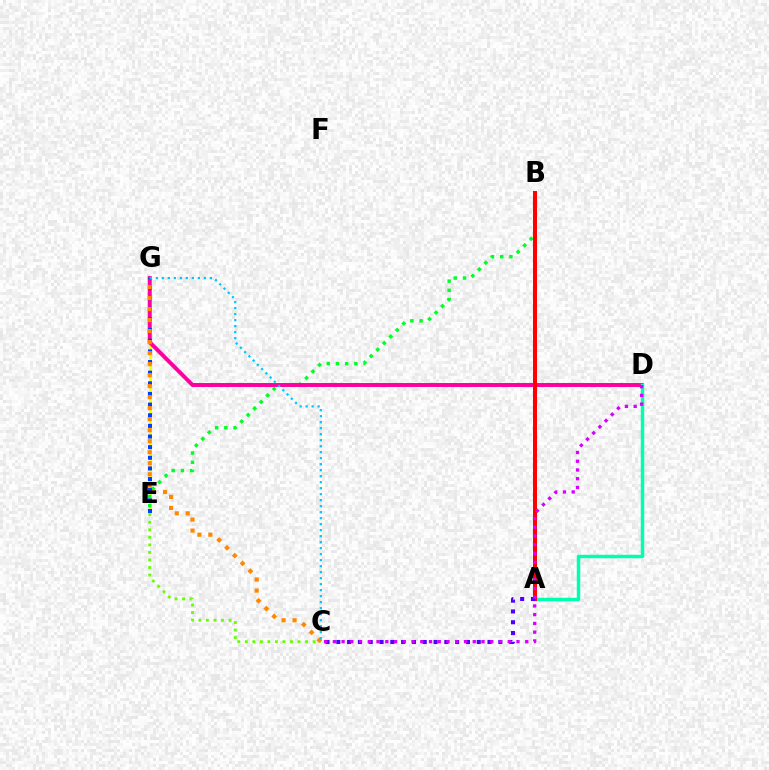{('E', 'G'): [{'color': '#eeff00', 'line_style': 'solid', 'thickness': 1.82}, {'color': '#003fff', 'line_style': 'dotted', 'thickness': 2.89}], ('B', 'E'): [{'color': '#00ff27', 'line_style': 'dotted', 'thickness': 2.5}], ('D', 'G'): [{'color': '#ff00a0', 'line_style': 'solid', 'thickness': 2.85}], ('A', 'D'): [{'color': '#00ffaf', 'line_style': 'solid', 'thickness': 2.5}], ('C', 'E'): [{'color': '#66ff00', 'line_style': 'dotted', 'thickness': 2.05}], ('A', 'B'): [{'color': '#ff0000', 'line_style': 'solid', 'thickness': 2.89}], ('A', 'C'): [{'color': '#4f00ff', 'line_style': 'dotted', 'thickness': 2.93}], ('C', 'G'): [{'color': '#ff8800', 'line_style': 'dotted', 'thickness': 2.99}, {'color': '#00c7ff', 'line_style': 'dotted', 'thickness': 1.63}], ('C', 'D'): [{'color': '#d600ff', 'line_style': 'dotted', 'thickness': 2.38}]}